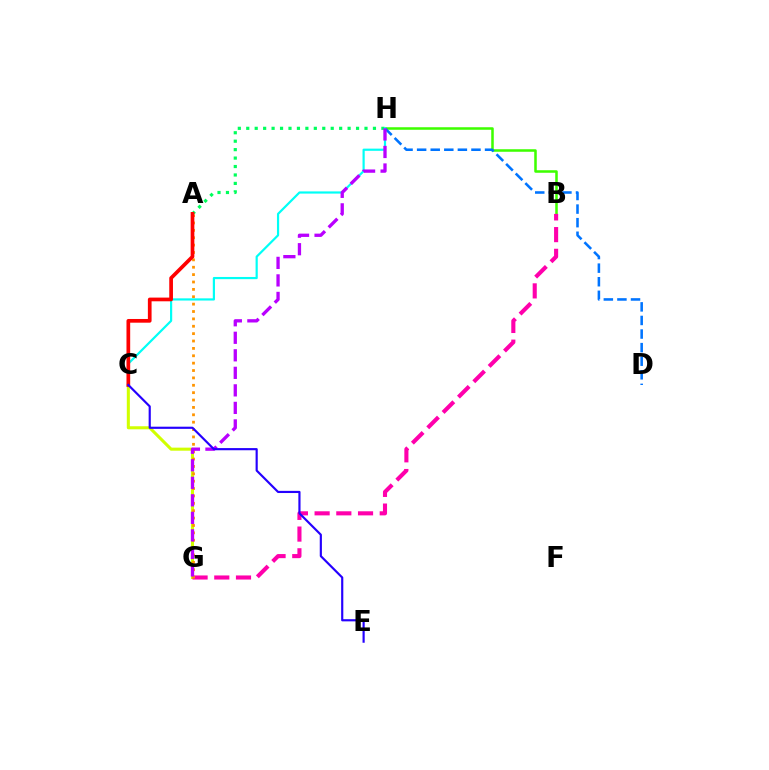{('B', 'H'): [{'color': '#3dff00', 'line_style': 'solid', 'thickness': 1.82}], ('C', 'G'): [{'color': '#d1ff00', 'line_style': 'solid', 'thickness': 2.2}], ('A', 'H'): [{'color': '#00ff5c', 'line_style': 'dotted', 'thickness': 2.29}], ('B', 'G'): [{'color': '#ff00ac', 'line_style': 'dashed', 'thickness': 2.95}], ('D', 'H'): [{'color': '#0074ff', 'line_style': 'dashed', 'thickness': 1.85}], ('A', 'G'): [{'color': '#ff9400', 'line_style': 'dotted', 'thickness': 2.0}], ('C', 'H'): [{'color': '#00fff6', 'line_style': 'solid', 'thickness': 1.58}], ('G', 'H'): [{'color': '#b900ff', 'line_style': 'dashed', 'thickness': 2.38}], ('A', 'C'): [{'color': '#ff0000', 'line_style': 'solid', 'thickness': 2.67}], ('C', 'E'): [{'color': '#2500ff', 'line_style': 'solid', 'thickness': 1.56}]}